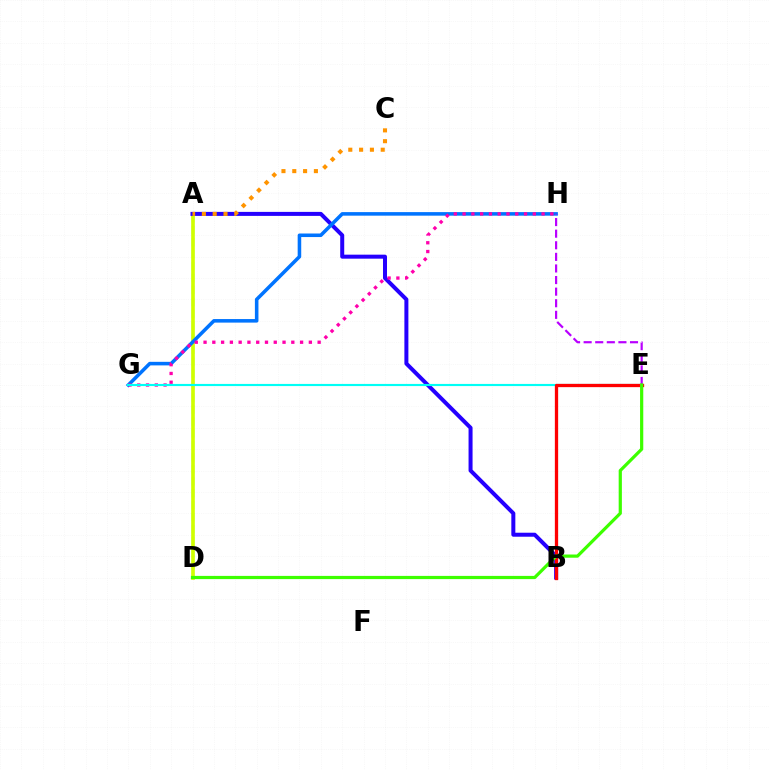{('A', 'D'): [{'color': '#00ff5c', 'line_style': 'dashed', 'thickness': 1.62}, {'color': '#d1ff00', 'line_style': 'solid', 'thickness': 2.62}], ('A', 'B'): [{'color': '#2500ff', 'line_style': 'solid', 'thickness': 2.88}], ('G', 'H'): [{'color': '#0074ff', 'line_style': 'solid', 'thickness': 2.56}, {'color': '#ff00ac', 'line_style': 'dotted', 'thickness': 2.38}], ('E', 'G'): [{'color': '#00fff6', 'line_style': 'solid', 'thickness': 1.55}], ('B', 'E'): [{'color': '#ff0000', 'line_style': 'solid', 'thickness': 2.37}], ('A', 'C'): [{'color': '#ff9400', 'line_style': 'dotted', 'thickness': 2.94}], ('E', 'H'): [{'color': '#b900ff', 'line_style': 'dashed', 'thickness': 1.58}], ('D', 'E'): [{'color': '#3dff00', 'line_style': 'solid', 'thickness': 2.31}]}